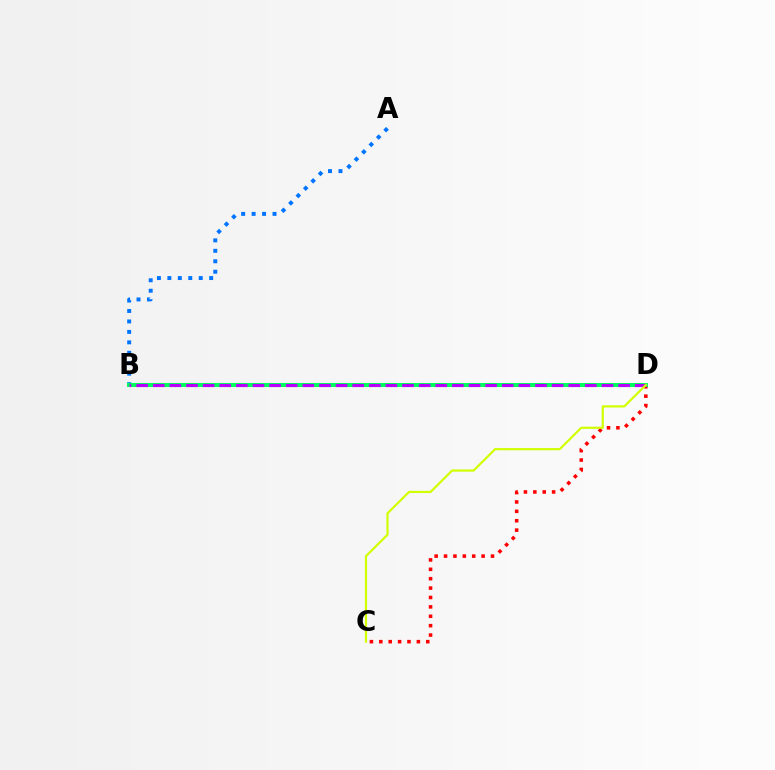{('A', 'B'): [{'color': '#0074ff', 'line_style': 'dotted', 'thickness': 2.84}], ('C', 'D'): [{'color': '#ff0000', 'line_style': 'dotted', 'thickness': 2.55}, {'color': '#d1ff00', 'line_style': 'solid', 'thickness': 1.58}], ('B', 'D'): [{'color': '#00ff5c', 'line_style': 'solid', 'thickness': 2.9}, {'color': '#b900ff', 'line_style': 'dashed', 'thickness': 2.26}]}